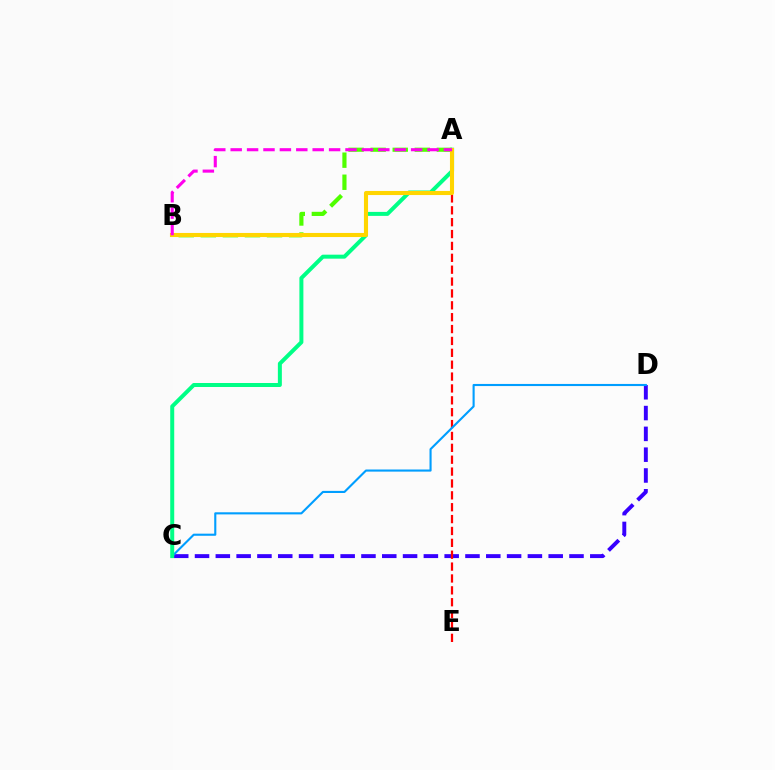{('C', 'D'): [{'color': '#3700ff', 'line_style': 'dashed', 'thickness': 2.83}, {'color': '#009eff', 'line_style': 'solid', 'thickness': 1.52}], ('A', 'E'): [{'color': '#ff0000', 'line_style': 'dashed', 'thickness': 1.61}], ('A', 'C'): [{'color': '#00ff86', 'line_style': 'solid', 'thickness': 2.87}], ('A', 'B'): [{'color': '#4fff00', 'line_style': 'dashed', 'thickness': 3.0}, {'color': '#ffd500', 'line_style': 'solid', 'thickness': 2.94}, {'color': '#ff00ed', 'line_style': 'dashed', 'thickness': 2.23}]}